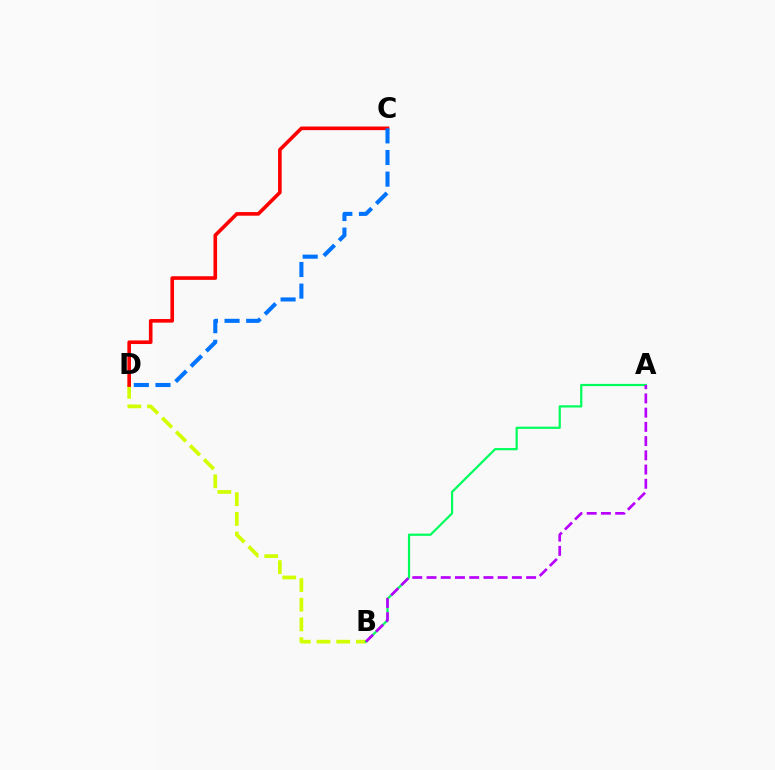{('B', 'D'): [{'color': '#d1ff00', 'line_style': 'dashed', 'thickness': 2.68}], ('C', 'D'): [{'color': '#ff0000', 'line_style': 'solid', 'thickness': 2.6}, {'color': '#0074ff', 'line_style': 'dashed', 'thickness': 2.94}], ('A', 'B'): [{'color': '#00ff5c', 'line_style': 'solid', 'thickness': 1.6}, {'color': '#b900ff', 'line_style': 'dashed', 'thickness': 1.93}]}